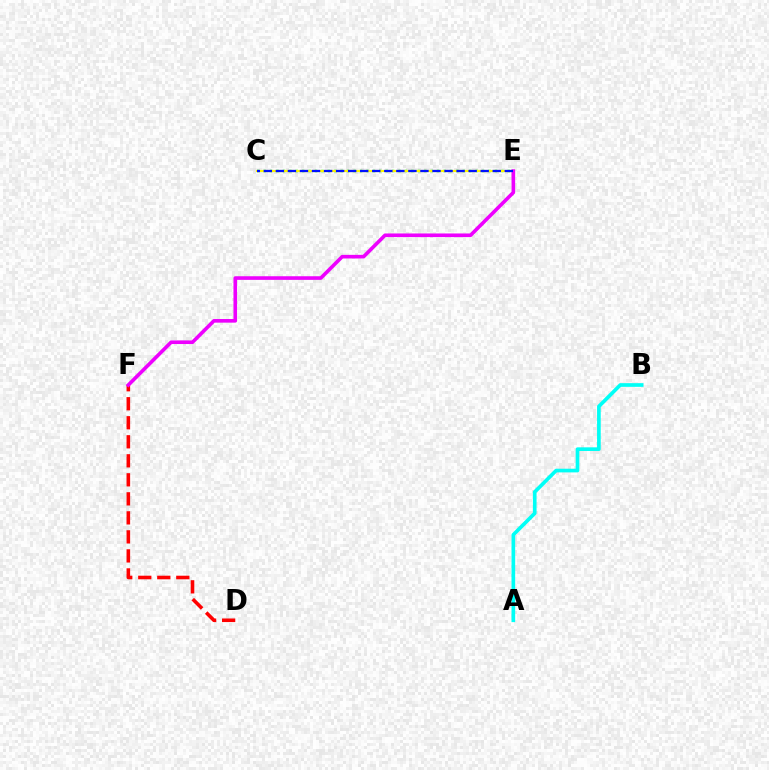{('C', 'E'): [{'color': '#08ff00', 'line_style': 'dotted', 'thickness': 1.75}, {'color': '#fcf500', 'line_style': 'solid', 'thickness': 1.55}, {'color': '#0010ff', 'line_style': 'dashed', 'thickness': 1.64}], ('D', 'F'): [{'color': '#ff0000', 'line_style': 'dashed', 'thickness': 2.58}], ('E', 'F'): [{'color': '#ee00ff', 'line_style': 'solid', 'thickness': 2.61}], ('A', 'B'): [{'color': '#00fff6', 'line_style': 'solid', 'thickness': 2.64}]}